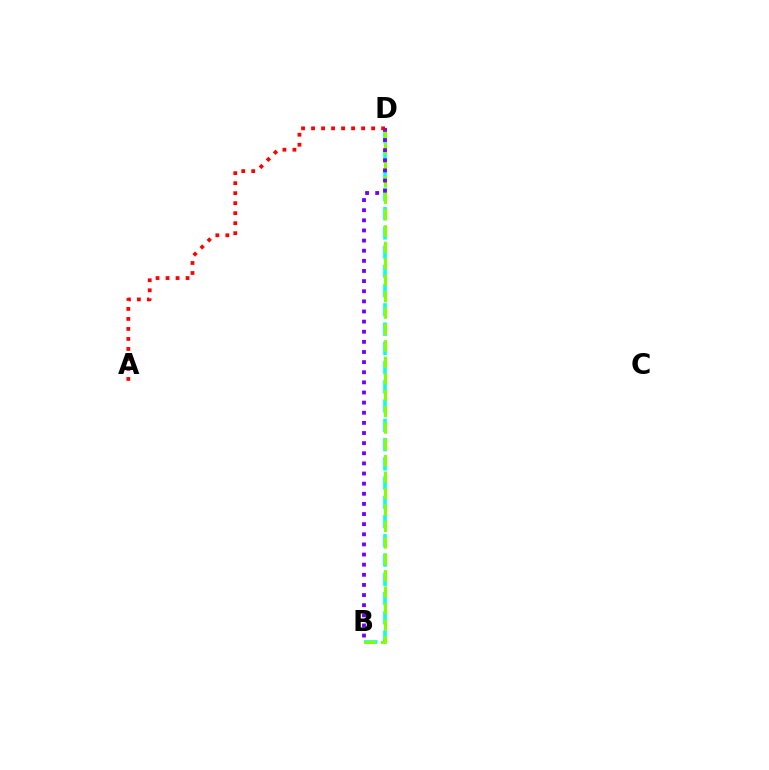{('B', 'D'): [{'color': '#00fff6', 'line_style': 'dashed', 'thickness': 2.61}, {'color': '#84ff00', 'line_style': 'dashed', 'thickness': 2.23}, {'color': '#7200ff', 'line_style': 'dotted', 'thickness': 2.75}], ('A', 'D'): [{'color': '#ff0000', 'line_style': 'dotted', 'thickness': 2.72}]}